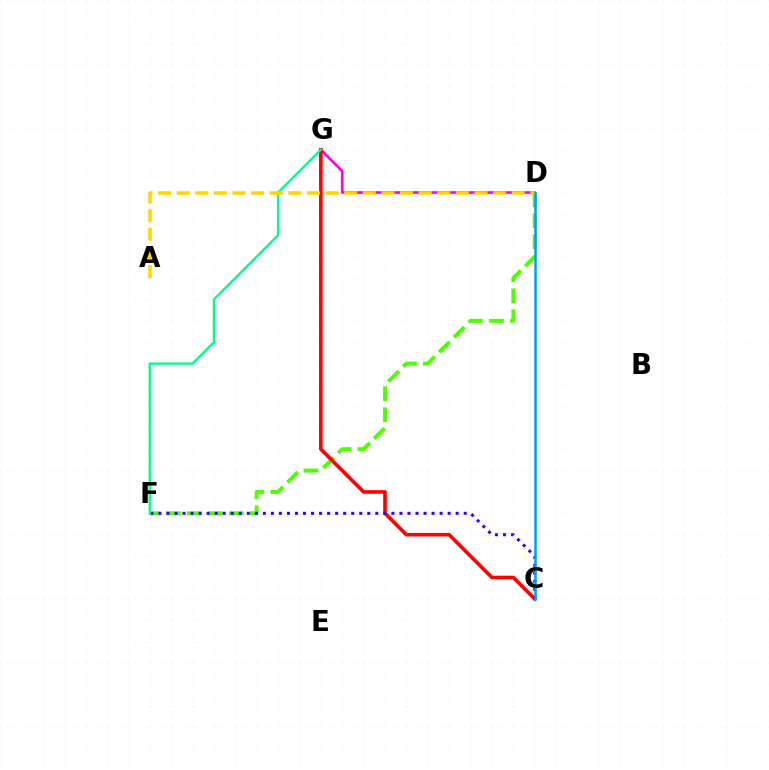{('D', 'F'): [{'color': '#4fff00', 'line_style': 'dashed', 'thickness': 2.85}], ('D', 'G'): [{'color': '#ff00ed', 'line_style': 'solid', 'thickness': 1.93}], ('C', 'G'): [{'color': '#ff0000', 'line_style': 'solid', 'thickness': 2.61}], ('C', 'F'): [{'color': '#3700ff', 'line_style': 'dotted', 'thickness': 2.18}], ('F', 'G'): [{'color': '#00ff86', 'line_style': 'solid', 'thickness': 1.68}], ('A', 'D'): [{'color': '#ffd500', 'line_style': 'dashed', 'thickness': 2.53}], ('C', 'D'): [{'color': '#009eff', 'line_style': 'solid', 'thickness': 1.81}]}